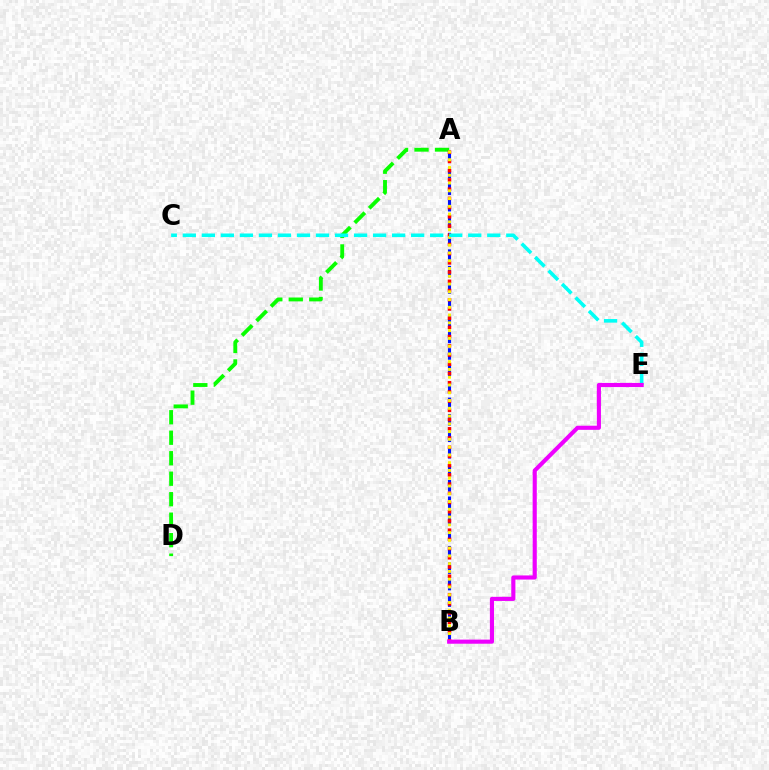{('A', 'B'): [{'color': '#0010ff', 'line_style': 'dashed', 'thickness': 2.24}, {'color': '#ff0000', 'line_style': 'dotted', 'thickness': 2.5}, {'color': '#fcf500', 'line_style': 'dotted', 'thickness': 2.11}], ('A', 'D'): [{'color': '#08ff00', 'line_style': 'dashed', 'thickness': 2.78}], ('C', 'E'): [{'color': '#00fff6', 'line_style': 'dashed', 'thickness': 2.58}], ('B', 'E'): [{'color': '#ee00ff', 'line_style': 'solid', 'thickness': 2.96}]}